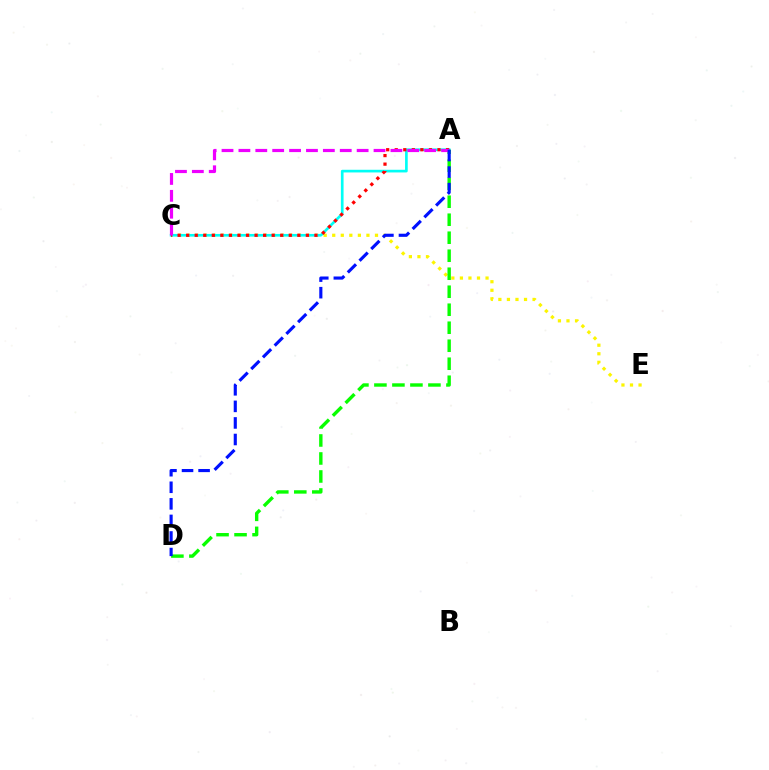{('C', 'E'): [{'color': '#fcf500', 'line_style': 'dotted', 'thickness': 2.32}], ('A', 'C'): [{'color': '#00fff6', 'line_style': 'solid', 'thickness': 1.92}, {'color': '#ff0000', 'line_style': 'dotted', 'thickness': 2.32}, {'color': '#ee00ff', 'line_style': 'dashed', 'thickness': 2.29}], ('A', 'D'): [{'color': '#08ff00', 'line_style': 'dashed', 'thickness': 2.45}, {'color': '#0010ff', 'line_style': 'dashed', 'thickness': 2.25}]}